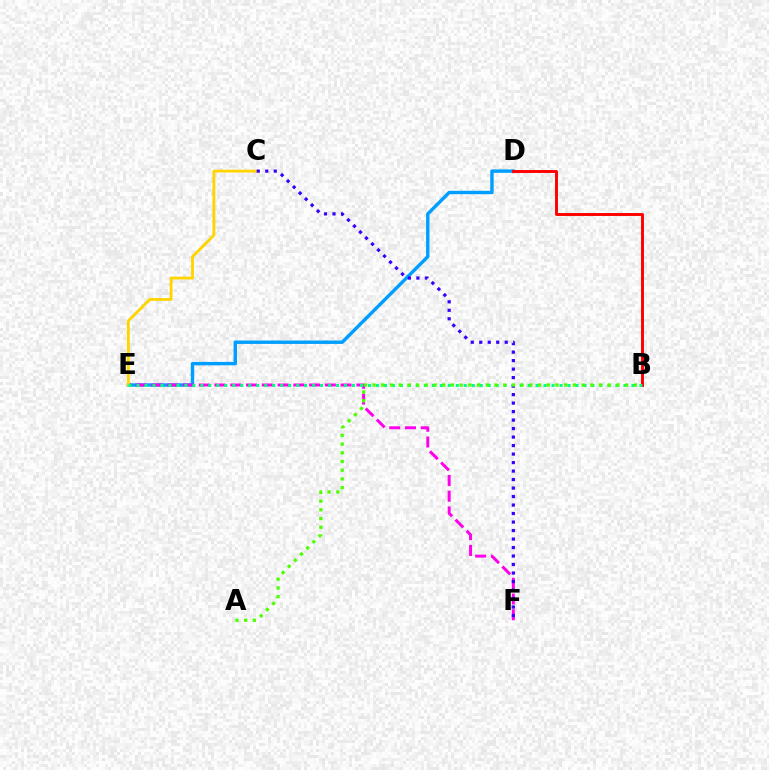{('D', 'E'): [{'color': '#009eff', 'line_style': 'solid', 'thickness': 2.45}], ('E', 'F'): [{'color': '#ff00ed', 'line_style': 'dashed', 'thickness': 2.14}], ('C', 'E'): [{'color': '#ffd500', 'line_style': 'solid', 'thickness': 2.04}], ('B', 'D'): [{'color': '#ff0000', 'line_style': 'solid', 'thickness': 2.1}], ('B', 'E'): [{'color': '#00ff86', 'line_style': 'dotted', 'thickness': 2.17}], ('C', 'F'): [{'color': '#3700ff', 'line_style': 'dotted', 'thickness': 2.31}], ('A', 'B'): [{'color': '#4fff00', 'line_style': 'dotted', 'thickness': 2.37}]}